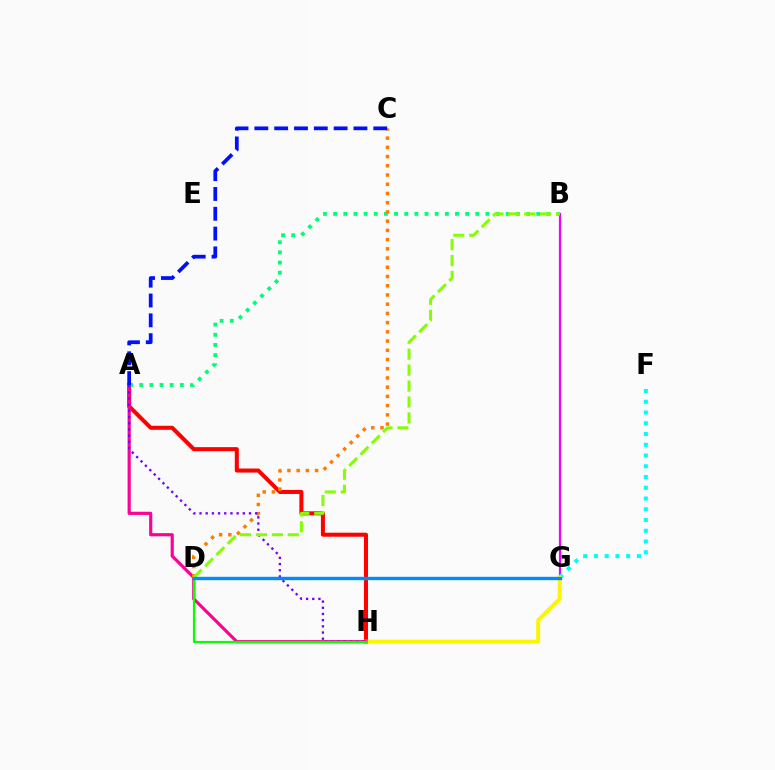{('A', 'H'): [{'color': '#ff0000', 'line_style': 'solid', 'thickness': 2.9}, {'color': '#ff0094', 'line_style': 'solid', 'thickness': 2.28}, {'color': '#7200ff', 'line_style': 'dotted', 'thickness': 1.68}], ('B', 'G'): [{'color': '#ee00ff', 'line_style': 'solid', 'thickness': 1.58}], ('A', 'B'): [{'color': '#00ff74', 'line_style': 'dotted', 'thickness': 2.76}], ('F', 'G'): [{'color': '#00fff6', 'line_style': 'dotted', 'thickness': 2.92}], ('G', 'H'): [{'color': '#fcf500', 'line_style': 'solid', 'thickness': 2.85}], ('C', 'D'): [{'color': '#ff7c00', 'line_style': 'dotted', 'thickness': 2.51}], ('D', 'H'): [{'color': '#08ff00', 'line_style': 'solid', 'thickness': 1.59}], ('B', 'D'): [{'color': '#84ff00', 'line_style': 'dashed', 'thickness': 2.17}], ('D', 'G'): [{'color': '#008cff', 'line_style': 'solid', 'thickness': 2.44}], ('A', 'C'): [{'color': '#0010ff', 'line_style': 'dashed', 'thickness': 2.69}]}